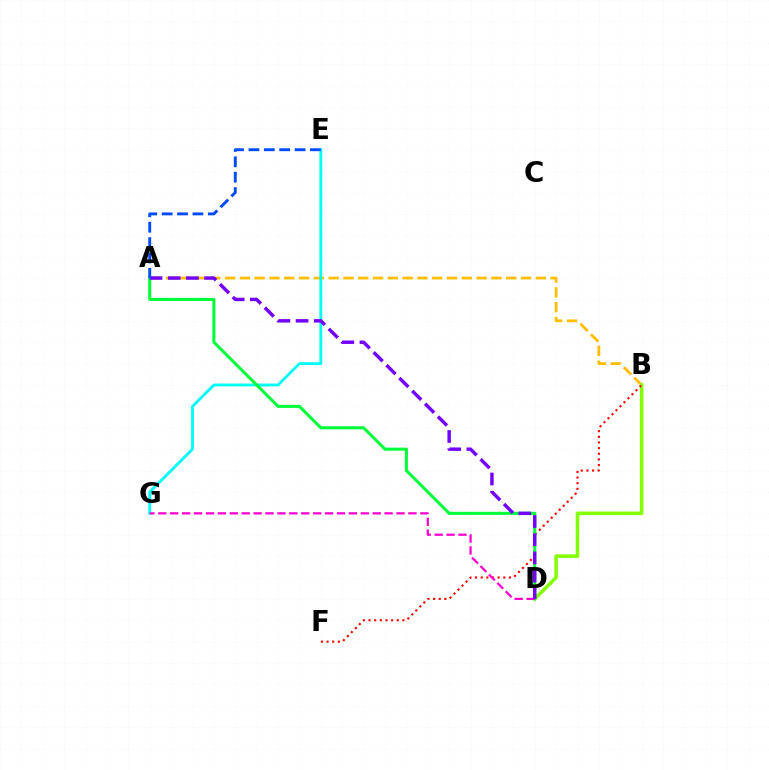{('A', 'B'): [{'color': '#ffbd00', 'line_style': 'dashed', 'thickness': 2.01}], ('B', 'D'): [{'color': '#84ff00', 'line_style': 'solid', 'thickness': 2.55}], ('E', 'G'): [{'color': '#00fff6', 'line_style': 'solid', 'thickness': 2.04}], ('B', 'F'): [{'color': '#ff0000', 'line_style': 'dotted', 'thickness': 1.53}], ('A', 'D'): [{'color': '#00ff39', 'line_style': 'solid', 'thickness': 2.2}, {'color': '#7200ff', 'line_style': 'dashed', 'thickness': 2.47}], ('D', 'G'): [{'color': '#ff00cf', 'line_style': 'dashed', 'thickness': 1.62}], ('A', 'E'): [{'color': '#004bff', 'line_style': 'dashed', 'thickness': 2.09}]}